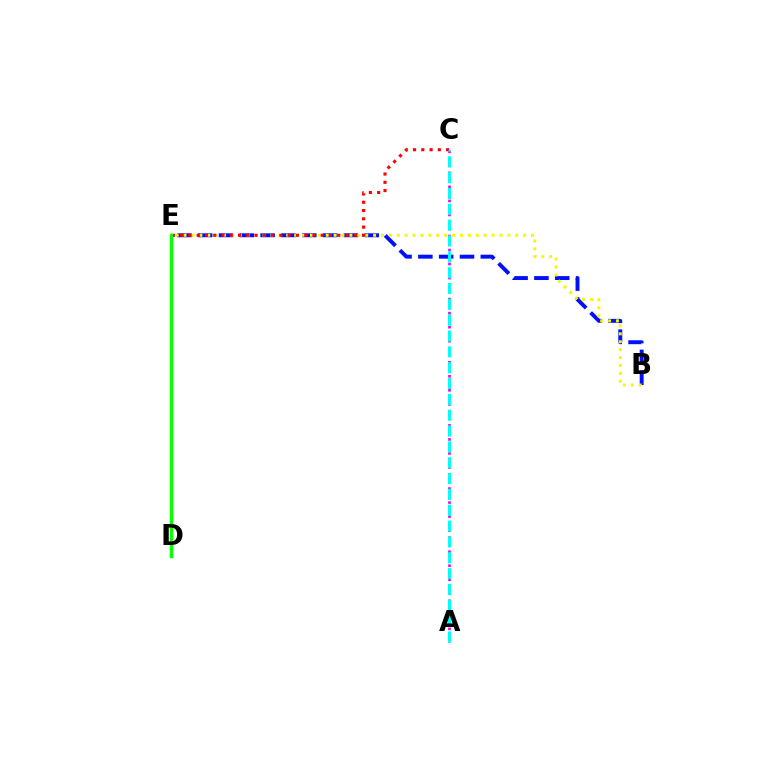{('B', 'E'): [{'color': '#0010ff', 'line_style': 'dashed', 'thickness': 2.83}, {'color': '#fcf500', 'line_style': 'dotted', 'thickness': 2.15}], ('C', 'E'): [{'color': '#ff0000', 'line_style': 'dotted', 'thickness': 2.25}], ('A', 'C'): [{'color': '#ee00ff', 'line_style': 'dotted', 'thickness': 1.91}, {'color': '#00fff6', 'line_style': 'dashed', 'thickness': 2.15}], ('D', 'E'): [{'color': '#08ff00', 'line_style': 'solid', 'thickness': 2.5}]}